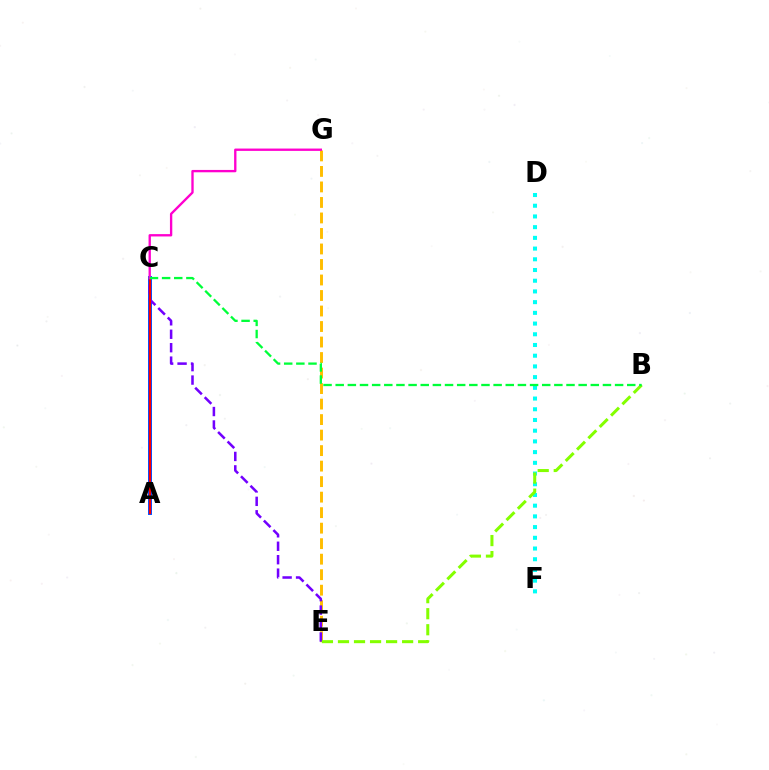{('D', 'F'): [{'color': '#00fff6', 'line_style': 'dotted', 'thickness': 2.91}], ('E', 'G'): [{'color': '#ffbd00', 'line_style': 'dashed', 'thickness': 2.11}], ('A', 'C'): [{'color': '#004bff', 'line_style': 'solid', 'thickness': 2.82}, {'color': '#ff0000', 'line_style': 'solid', 'thickness': 1.52}], ('C', 'E'): [{'color': '#7200ff', 'line_style': 'dashed', 'thickness': 1.83}], ('B', 'E'): [{'color': '#84ff00', 'line_style': 'dashed', 'thickness': 2.18}], ('C', 'G'): [{'color': '#ff00cf', 'line_style': 'solid', 'thickness': 1.69}], ('B', 'C'): [{'color': '#00ff39', 'line_style': 'dashed', 'thickness': 1.65}]}